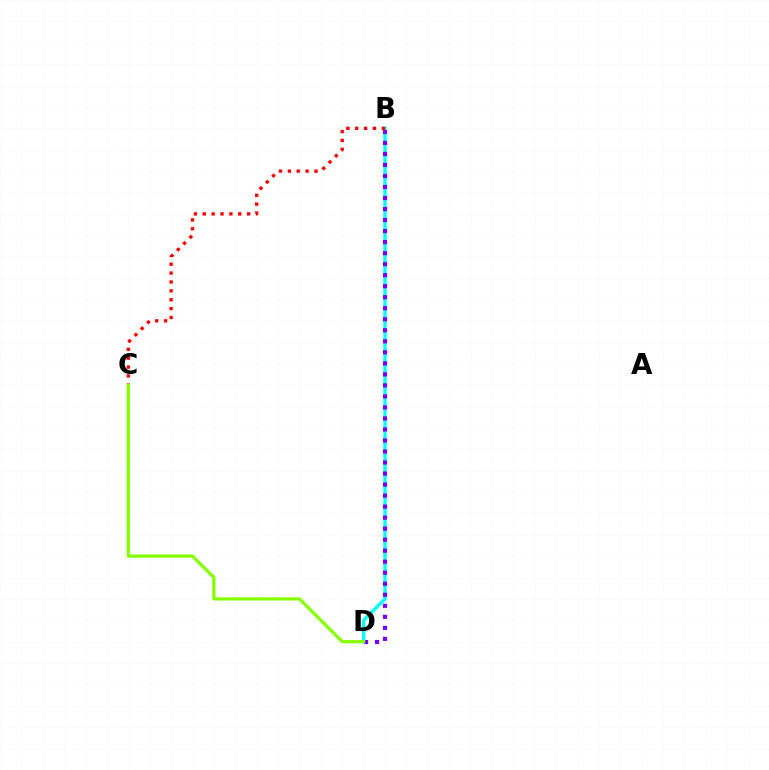{('B', 'D'): [{'color': '#00fff6', 'line_style': 'solid', 'thickness': 2.4}, {'color': '#7200ff', 'line_style': 'dotted', 'thickness': 2.99}], ('B', 'C'): [{'color': '#ff0000', 'line_style': 'dotted', 'thickness': 2.41}], ('C', 'D'): [{'color': '#84ff00', 'line_style': 'solid', 'thickness': 2.31}]}